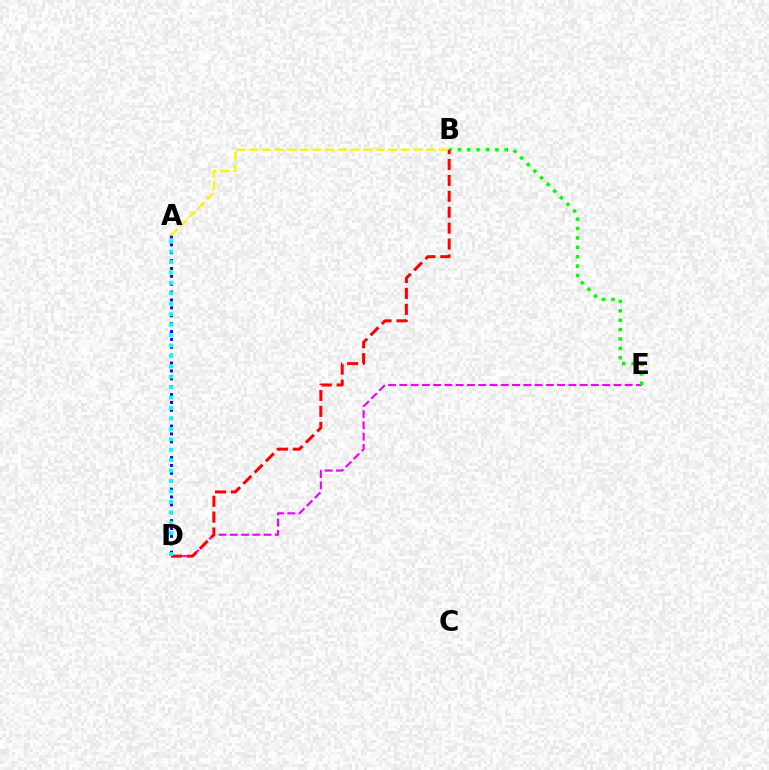{('D', 'E'): [{'color': '#ee00ff', 'line_style': 'dashed', 'thickness': 1.53}], ('B', 'E'): [{'color': '#08ff00', 'line_style': 'dotted', 'thickness': 2.55}], ('A', 'D'): [{'color': '#0010ff', 'line_style': 'dotted', 'thickness': 2.14}, {'color': '#00fff6', 'line_style': 'dotted', 'thickness': 2.83}], ('B', 'D'): [{'color': '#ff0000', 'line_style': 'dashed', 'thickness': 2.16}], ('A', 'B'): [{'color': '#fcf500', 'line_style': 'dashed', 'thickness': 1.72}]}